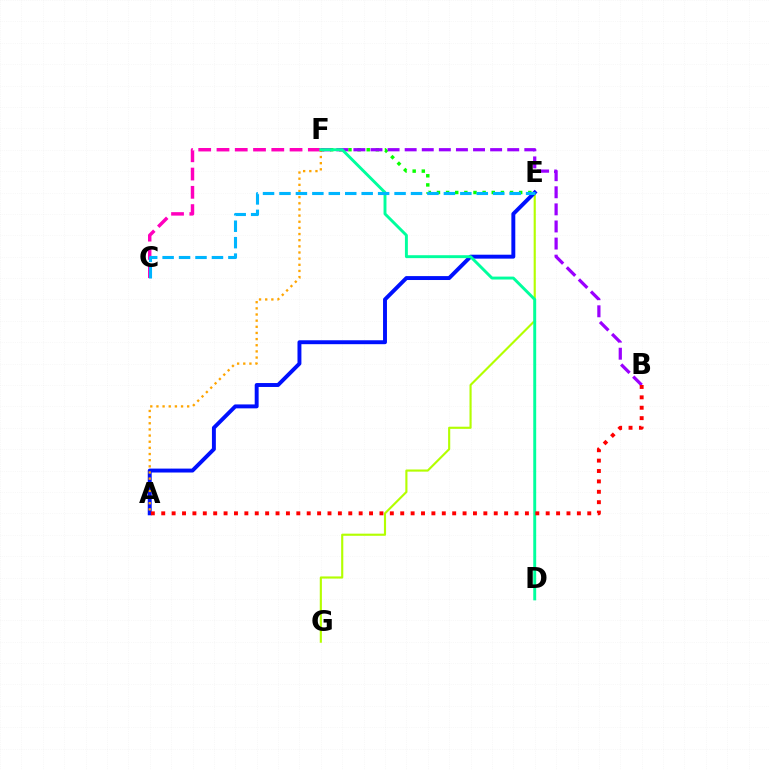{('C', 'F'): [{'color': '#ff00bd', 'line_style': 'dashed', 'thickness': 2.48}], ('E', 'G'): [{'color': '#b3ff00', 'line_style': 'solid', 'thickness': 1.54}], ('E', 'F'): [{'color': '#08ff00', 'line_style': 'dotted', 'thickness': 2.48}], ('A', 'E'): [{'color': '#0010ff', 'line_style': 'solid', 'thickness': 2.82}], ('A', 'F'): [{'color': '#ffa500', 'line_style': 'dotted', 'thickness': 1.67}], ('B', 'F'): [{'color': '#9b00ff', 'line_style': 'dashed', 'thickness': 2.32}], ('D', 'F'): [{'color': '#00ff9d', 'line_style': 'solid', 'thickness': 2.1}], ('C', 'E'): [{'color': '#00b5ff', 'line_style': 'dashed', 'thickness': 2.23}], ('A', 'B'): [{'color': '#ff0000', 'line_style': 'dotted', 'thickness': 2.82}]}